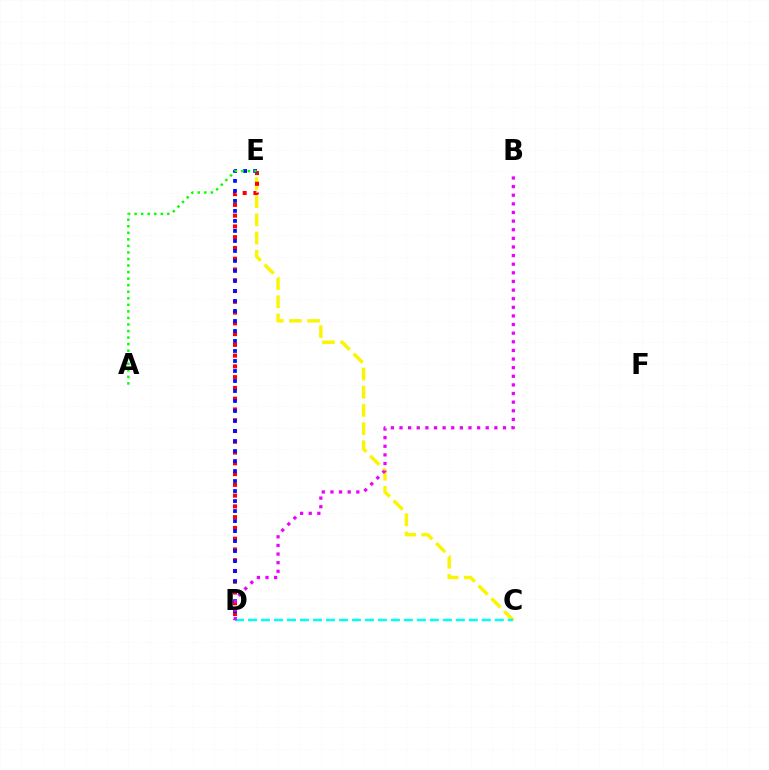{('C', 'E'): [{'color': '#fcf500', 'line_style': 'dashed', 'thickness': 2.47}], ('D', 'E'): [{'color': '#ff0000', 'line_style': 'dotted', 'thickness': 2.93}, {'color': '#0010ff', 'line_style': 'dotted', 'thickness': 2.72}], ('C', 'D'): [{'color': '#00fff6', 'line_style': 'dashed', 'thickness': 1.76}], ('A', 'E'): [{'color': '#08ff00', 'line_style': 'dotted', 'thickness': 1.78}], ('B', 'D'): [{'color': '#ee00ff', 'line_style': 'dotted', 'thickness': 2.34}]}